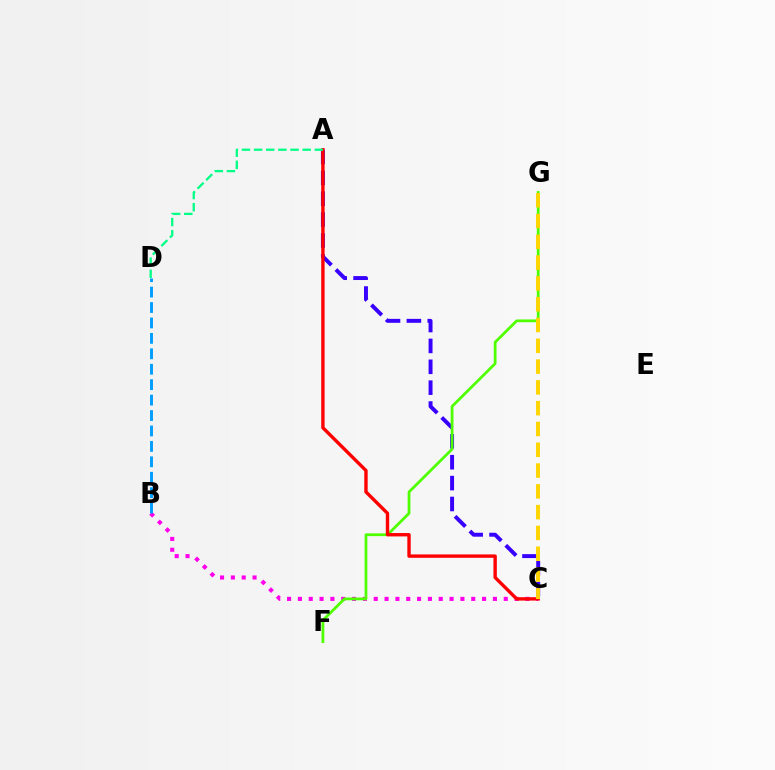{('A', 'C'): [{'color': '#3700ff', 'line_style': 'dashed', 'thickness': 2.84}, {'color': '#ff0000', 'line_style': 'solid', 'thickness': 2.43}], ('B', 'C'): [{'color': '#ff00ed', 'line_style': 'dotted', 'thickness': 2.94}], ('F', 'G'): [{'color': '#4fff00', 'line_style': 'solid', 'thickness': 1.99}], ('B', 'D'): [{'color': '#009eff', 'line_style': 'dashed', 'thickness': 2.1}], ('C', 'G'): [{'color': '#ffd500', 'line_style': 'dashed', 'thickness': 2.82}], ('A', 'D'): [{'color': '#00ff86', 'line_style': 'dashed', 'thickness': 1.65}]}